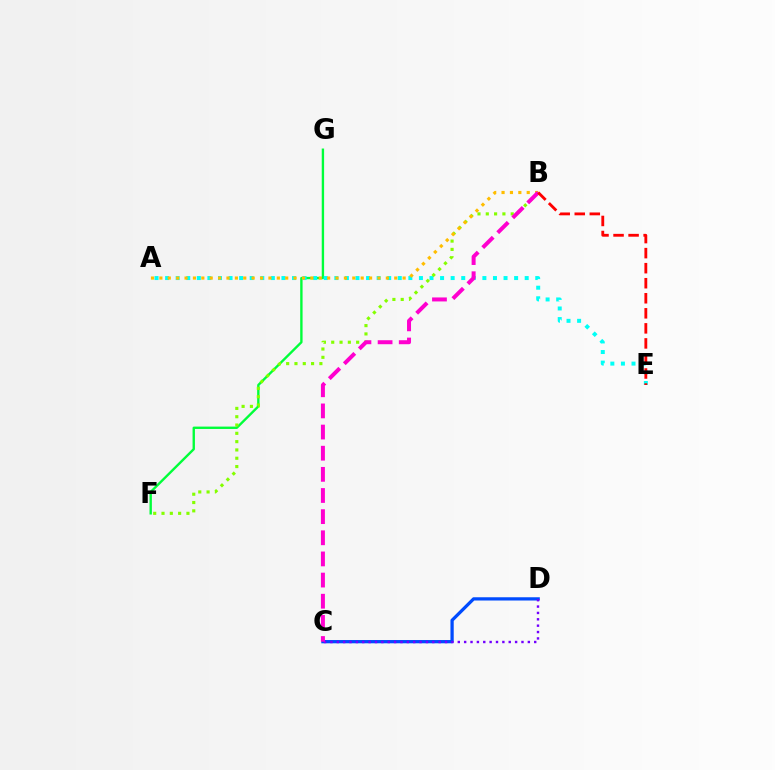{('F', 'G'): [{'color': '#00ff39', 'line_style': 'solid', 'thickness': 1.71}], ('A', 'E'): [{'color': '#00fff6', 'line_style': 'dotted', 'thickness': 2.87}], ('B', 'F'): [{'color': '#84ff00', 'line_style': 'dotted', 'thickness': 2.26}], ('A', 'B'): [{'color': '#ffbd00', 'line_style': 'dotted', 'thickness': 2.28}], ('C', 'D'): [{'color': '#004bff', 'line_style': 'solid', 'thickness': 2.34}, {'color': '#7200ff', 'line_style': 'dotted', 'thickness': 1.73}], ('B', 'C'): [{'color': '#ff00cf', 'line_style': 'dashed', 'thickness': 2.87}], ('B', 'E'): [{'color': '#ff0000', 'line_style': 'dashed', 'thickness': 2.04}]}